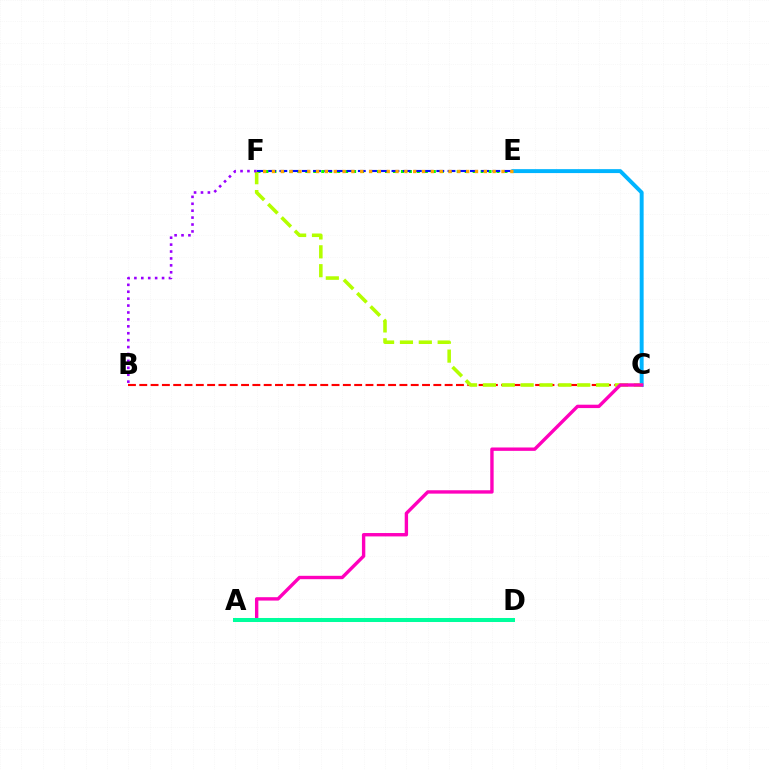{('B', 'C'): [{'color': '#ff0000', 'line_style': 'dashed', 'thickness': 1.54}], ('E', 'F'): [{'color': '#08ff00', 'line_style': 'dotted', 'thickness': 2.16}, {'color': '#0010ff', 'line_style': 'dashed', 'thickness': 1.52}, {'color': '#ffa500', 'line_style': 'dotted', 'thickness': 2.4}], ('C', 'E'): [{'color': '#00b5ff', 'line_style': 'solid', 'thickness': 2.83}], ('C', 'F'): [{'color': '#b3ff00', 'line_style': 'dashed', 'thickness': 2.56}], ('B', 'F'): [{'color': '#9b00ff', 'line_style': 'dotted', 'thickness': 1.88}], ('A', 'C'): [{'color': '#ff00bd', 'line_style': 'solid', 'thickness': 2.43}], ('A', 'D'): [{'color': '#00ff9d', 'line_style': 'solid', 'thickness': 2.89}]}